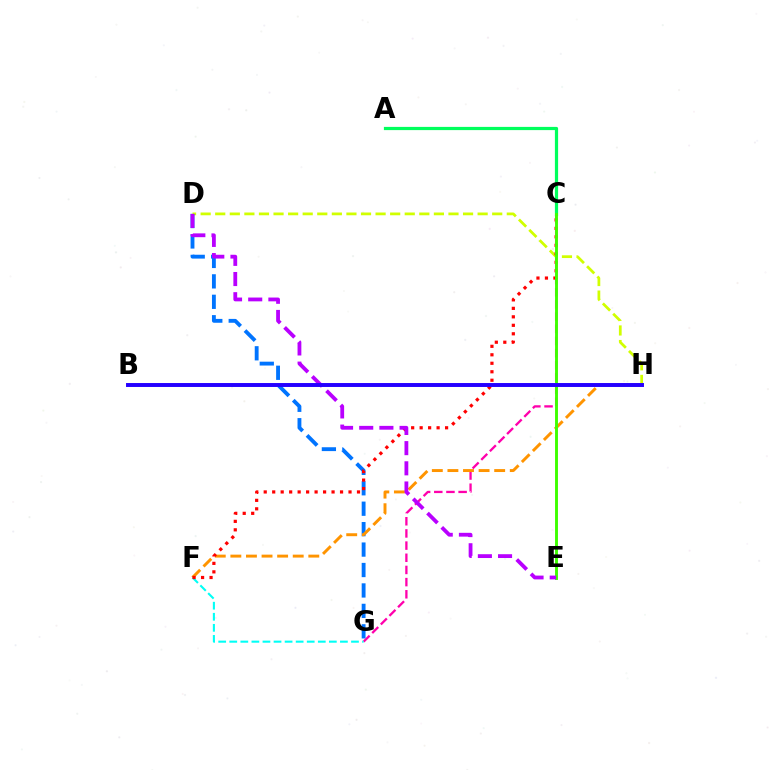{('C', 'G'): [{'color': '#ff00ac', 'line_style': 'dashed', 'thickness': 1.65}], ('D', 'H'): [{'color': '#d1ff00', 'line_style': 'dashed', 'thickness': 1.98}], ('F', 'G'): [{'color': '#00fff6', 'line_style': 'dashed', 'thickness': 1.5}], ('D', 'G'): [{'color': '#0074ff', 'line_style': 'dashed', 'thickness': 2.78}], ('A', 'C'): [{'color': '#00ff5c', 'line_style': 'solid', 'thickness': 2.31}], ('F', 'H'): [{'color': '#ff9400', 'line_style': 'dashed', 'thickness': 2.12}], ('C', 'F'): [{'color': '#ff0000', 'line_style': 'dotted', 'thickness': 2.3}], ('C', 'E'): [{'color': '#3dff00', 'line_style': 'solid', 'thickness': 2.09}], ('D', 'E'): [{'color': '#b900ff', 'line_style': 'dashed', 'thickness': 2.74}], ('B', 'H'): [{'color': '#2500ff', 'line_style': 'solid', 'thickness': 2.83}]}